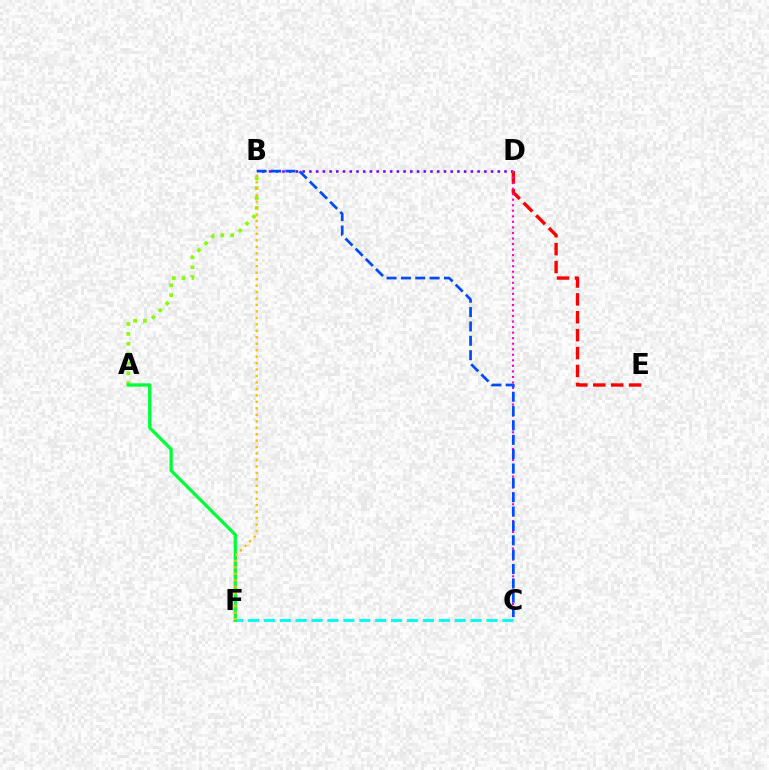{('D', 'E'): [{'color': '#ff0000', 'line_style': 'dashed', 'thickness': 2.43}], ('B', 'D'): [{'color': '#7200ff', 'line_style': 'dotted', 'thickness': 1.83}], ('C', 'D'): [{'color': '#ff00cf', 'line_style': 'dotted', 'thickness': 1.5}], ('C', 'F'): [{'color': '#00fff6', 'line_style': 'dashed', 'thickness': 2.16}], ('A', 'B'): [{'color': '#84ff00', 'line_style': 'dotted', 'thickness': 2.68}], ('A', 'F'): [{'color': '#00ff39', 'line_style': 'solid', 'thickness': 2.37}], ('B', 'F'): [{'color': '#ffbd00', 'line_style': 'dotted', 'thickness': 1.75}], ('B', 'C'): [{'color': '#004bff', 'line_style': 'dashed', 'thickness': 1.95}]}